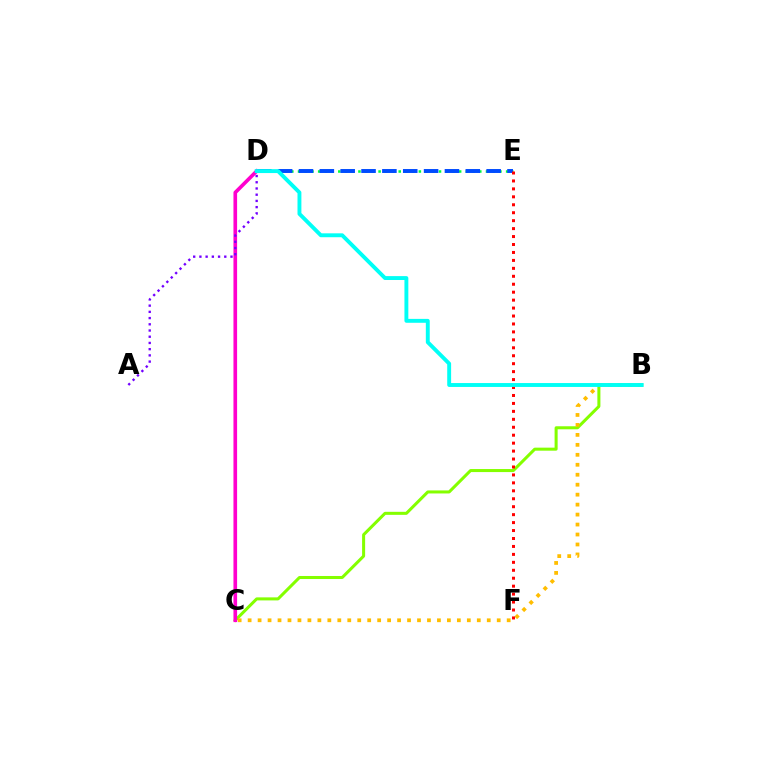{('D', 'E'): [{'color': '#00ff39', 'line_style': 'dotted', 'thickness': 1.82}, {'color': '#004bff', 'line_style': 'dashed', 'thickness': 2.83}], ('B', 'C'): [{'color': '#84ff00', 'line_style': 'solid', 'thickness': 2.18}, {'color': '#ffbd00', 'line_style': 'dotted', 'thickness': 2.71}], ('C', 'D'): [{'color': '#ff00cf', 'line_style': 'solid', 'thickness': 2.62}], ('E', 'F'): [{'color': '#ff0000', 'line_style': 'dotted', 'thickness': 2.16}], ('B', 'D'): [{'color': '#00fff6', 'line_style': 'solid', 'thickness': 2.81}], ('A', 'D'): [{'color': '#7200ff', 'line_style': 'dotted', 'thickness': 1.69}]}